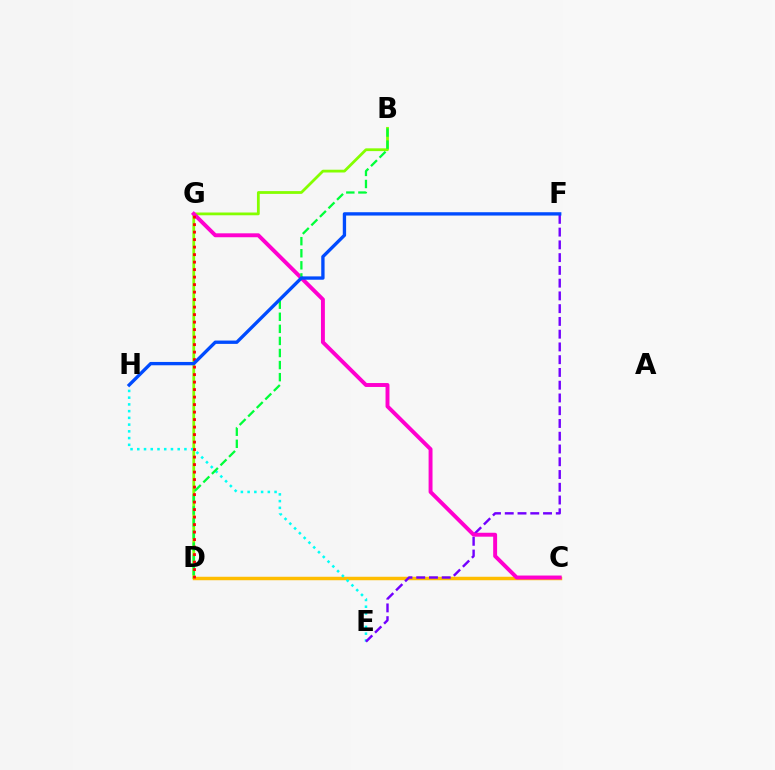{('B', 'D'): [{'color': '#84ff00', 'line_style': 'solid', 'thickness': 2.0}, {'color': '#00ff39', 'line_style': 'dashed', 'thickness': 1.64}], ('C', 'D'): [{'color': '#ffbd00', 'line_style': 'solid', 'thickness': 2.5}], ('E', 'H'): [{'color': '#00fff6', 'line_style': 'dotted', 'thickness': 1.83}], ('E', 'F'): [{'color': '#7200ff', 'line_style': 'dashed', 'thickness': 1.73}], ('C', 'G'): [{'color': '#ff00cf', 'line_style': 'solid', 'thickness': 2.82}], ('D', 'G'): [{'color': '#ff0000', 'line_style': 'dotted', 'thickness': 2.04}], ('F', 'H'): [{'color': '#004bff', 'line_style': 'solid', 'thickness': 2.4}]}